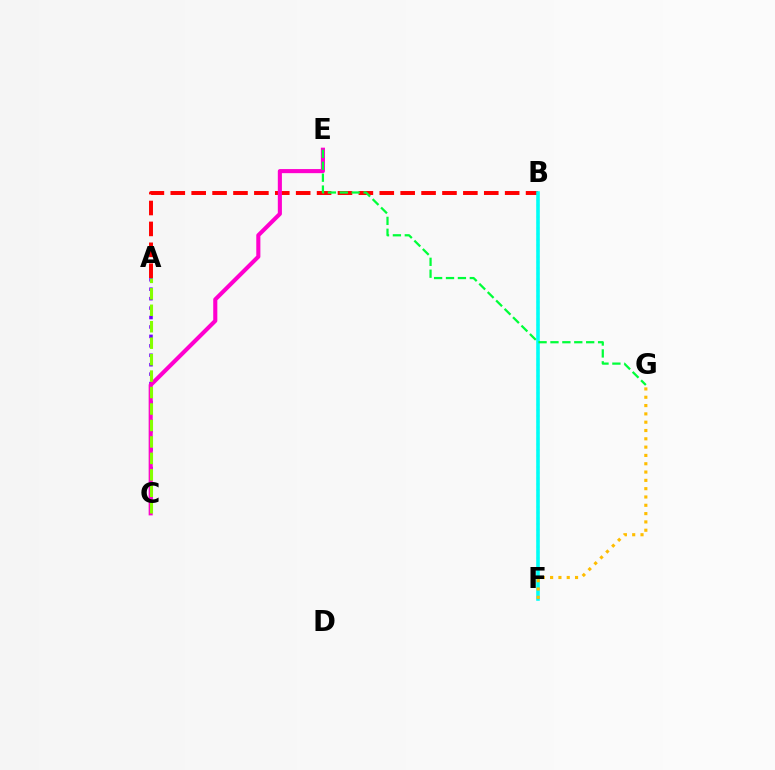{('A', 'C'): [{'color': '#7200ff', 'line_style': 'dotted', 'thickness': 2.56}, {'color': '#84ff00', 'line_style': 'dashed', 'thickness': 2.24}], ('B', 'F'): [{'color': '#004bff', 'line_style': 'dotted', 'thickness': 1.55}, {'color': '#00fff6', 'line_style': 'solid', 'thickness': 2.58}], ('A', 'B'): [{'color': '#ff0000', 'line_style': 'dashed', 'thickness': 2.84}], ('C', 'E'): [{'color': '#ff00cf', 'line_style': 'solid', 'thickness': 2.95}], ('F', 'G'): [{'color': '#ffbd00', 'line_style': 'dotted', 'thickness': 2.26}], ('E', 'G'): [{'color': '#00ff39', 'line_style': 'dashed', 'thickness': 1.62}]}